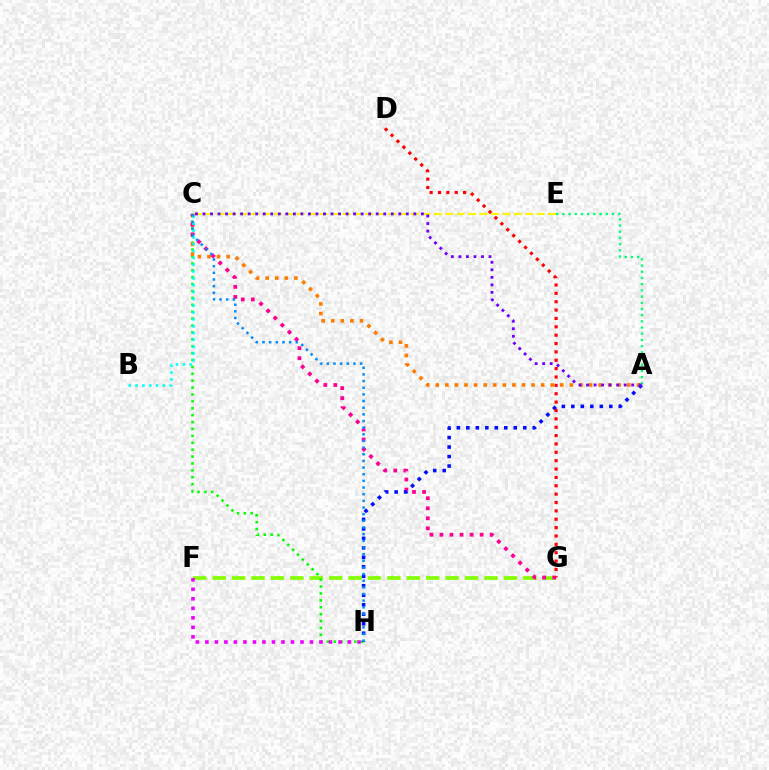{('A', 'E'): [{'color': '#00ff74', 'line_style': 'dotted', 'thickness': 1.68}], ('F', 'G'): [{'color': '#84ff00', 'line_style': 'dashed', 'thickness': 2.64}], ('C', 'H'): [{'color': '#08ff00', 'line_style': 'dotted', 'thickness': 1.87}, {'color': '#008cff', 'line_style': 'dotted', 'thickness': 1.81}], ('A', 'C'): [{'color': '#ff7c00', 'line_style': 'dotted', 'thickness': 2.6}, {'color': '#7200ff', 'line_style': 'dotted', 'thickness': 2.05}], ('C', 'E'): [{'color': '#fcf500', 'line_style': 'dashed', 'thickness': 1.55}], ('C', 'G'): [{'color': '#ff0094', 'line_style': 'dotted', 'thickness': 2.73}], ('B', 'C'): [{'color': '#00fff6', 'line_style': 'dotted', 'thickness': 1.86}], ('A', 'H'): [{'color': '#0010ff', 'line_style': 'dotted', 'thickness': 2.58}], ('D', 'G'): [{'color': '#ff0000', 'line_style': 'dotted', 'thickness': 2.27}], ('F', 'H'): [{'color': '#ee00ff', 'line_style': 'dotted', 'thickness': 2.58}]}